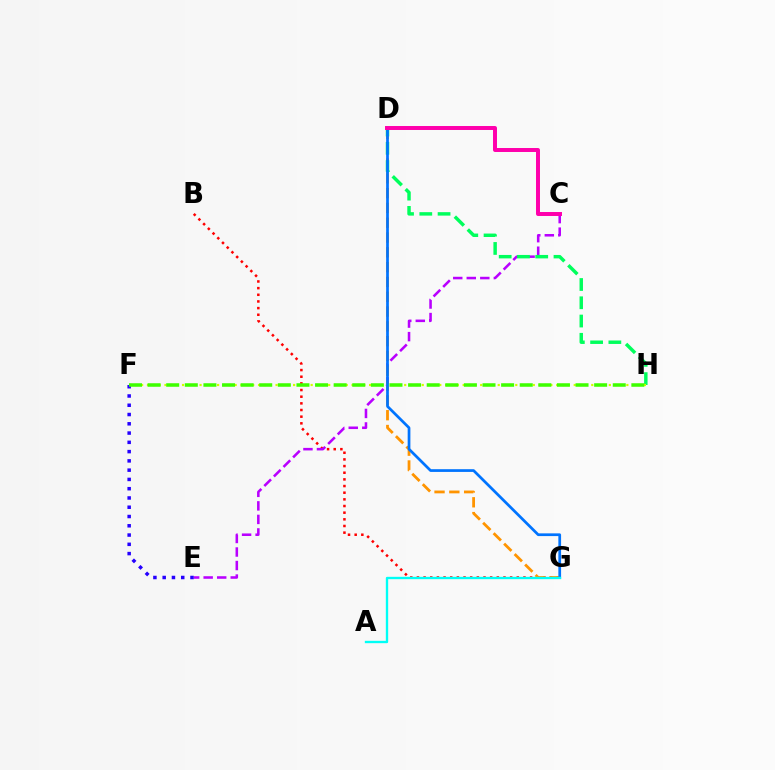{('B', 'G'): [{'color': '#ff0000', 'line_style': 'dotted', 'thickness': 1.81}], ('C', 'E'): [{'color': '#b900ff', 'line_style': 'dashed', 'thickness': 1.84}], ('D', 'G'): [{'color': '#ff9400', 'line_style': 'dashed', 'thickness': 2.01}, {'color': '#0074ff', 'line_style': 'solid', 'thickness': 1.96}], ('D', 'H'): [{'color': '#00ff5c', 'line_style': 'dashed', 'thickness': 2.48}], ('E', 'F'): [{'color': '#2500ff', 'line_style': 'dotted', 'thickness': 2.52}], ('F', 'H'): [{'color': '#d1ff00', 'line_style': 'dotted', 'thickness': 1.59}, {'color': '#3dff00', 'line_style': 'dashed', 'thickness': 2.53}], ('C', 'D'): [{'color': '#ff00ac', 'line_style': 'solid', 'thickness': 2.86}], ('A', 'G'): [{'color': '#00fff6', 'line_style': 'solid', 'thickness': 1.7}]}